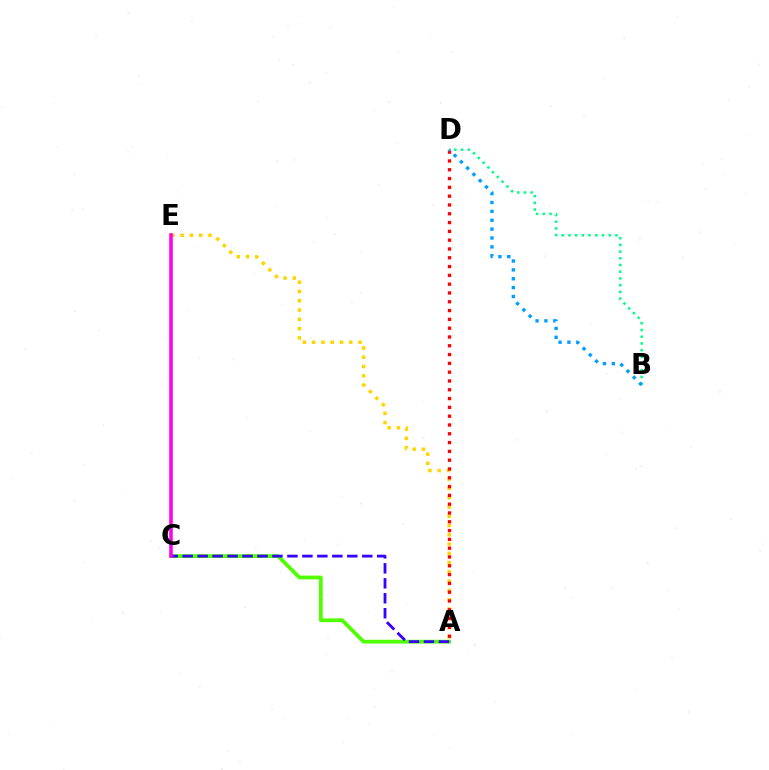{('A', 'E'): [{'color': '#ffd500', 'line_style': 'dotted', 'thickness': 2.52}], ('A', 'D'): [{'color': '#ff0000', 'line_style': 'dotted', 'thickness': 2.39}], ('A', 'C'): [{'color': '#4fff00', 'line_style': 'solid', 'thickness': 2.72}, {'color': '#3700ff', 'line_style': 'dashed', 'thickness': 2.03}], ('B', 'D'): [{'color': '#00ff86', 'line_style': 'dotted', 'thickness': 1.82}, {'color': '#009eff', 'line_style': 'dotted', 'thickness': 2.41}], ('C', 'E'): [{'color': '#ff00ed', 'line_style': 'solid', 'thickness': 2.55}]}